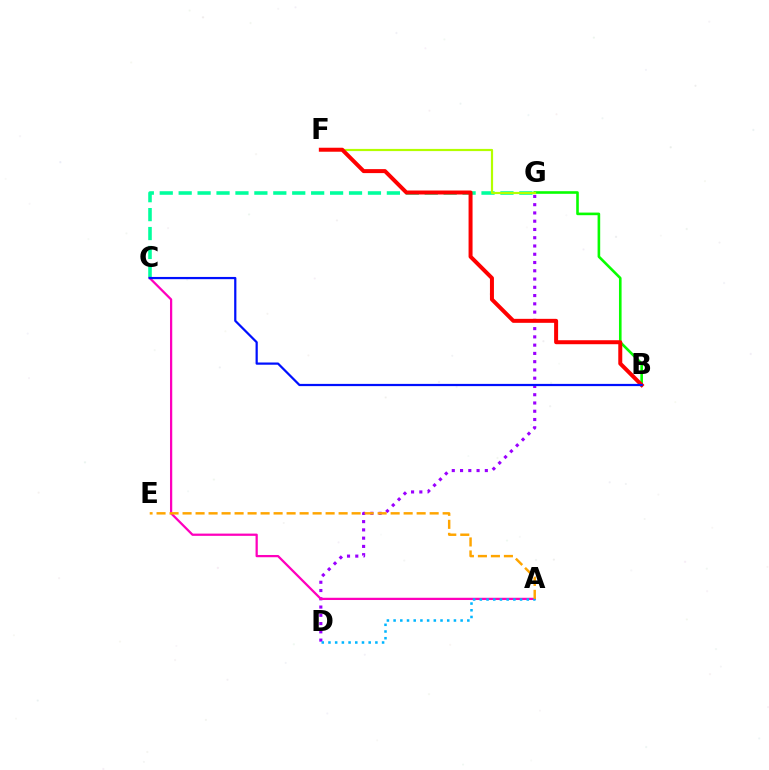{('C', 'G'): [{'color': '#00ff9d', 'line_style': 'dashed', 'thickness': 2.57}], ('D', 'G'): [{'color': '#9b00ff', 'line_style': 'dotted', 'thickness': 2.25}], ('A', 'C'): [{'color': '#ff00bd', 'line_style': 'solid', 'thickness': 1.62}], ('B', 'G'): [{'color': '#08ff00', 'line_style': 'solid', 'thickness': 1.88}], ('F', 'G'): [{'color': '#b3ff00', 'line_style': 'solid', 'thickness': 1.58}], ('B', 'F'): [{'color': '#ff0000', 'line_style': 'solid', 'thickness': 2.87}], ('A', 'D'): [{'color': '#00b5ff', 'line_style': 'dotted', 'thickness': 1.82}], ('B', 'C'): [{'color': '#0010ff', 'line_style': 'solid', 'thickness': 1.6}], ('A', 'E'): [{'color': '#ffa500', 'line_style': 'dashed', 'thickness': 1.77}]}